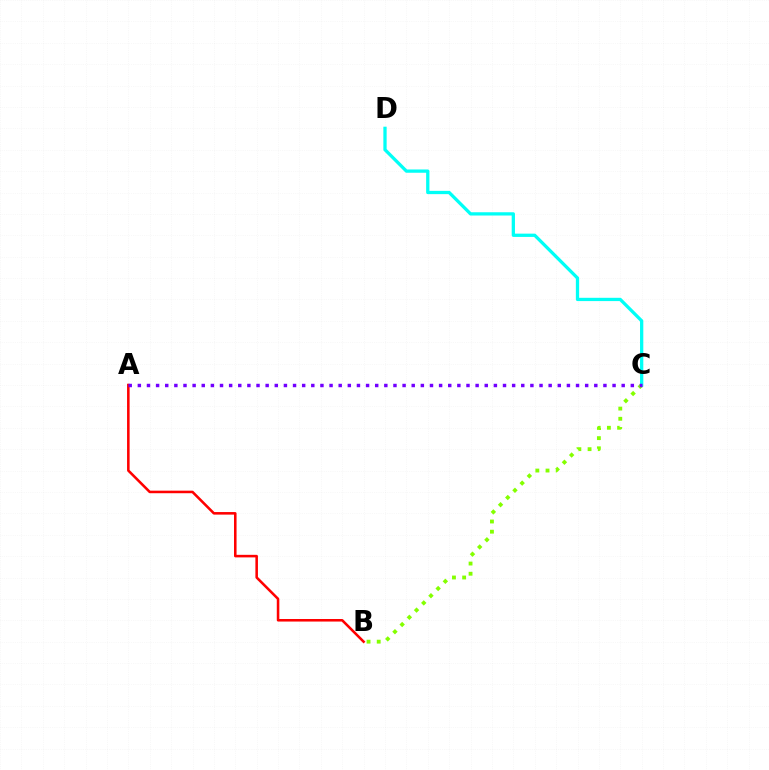{('A', 'B'): [{'color': '#ff0000', 'line_style': 'solid', 'thickness': 1.84}], ('B', 'C'): [{'color': '#84ff00', 'line_style': 'dotted', 'thickness': 2.77}], ('C', 'D'): [{'color': '#00fff6', 'line_style': 'solid', 'thickness': 2.36}], ('A', 'C'): [{'color': '#7200ff', 'line_style': 'dotted', 'thickness': 2.48}]}